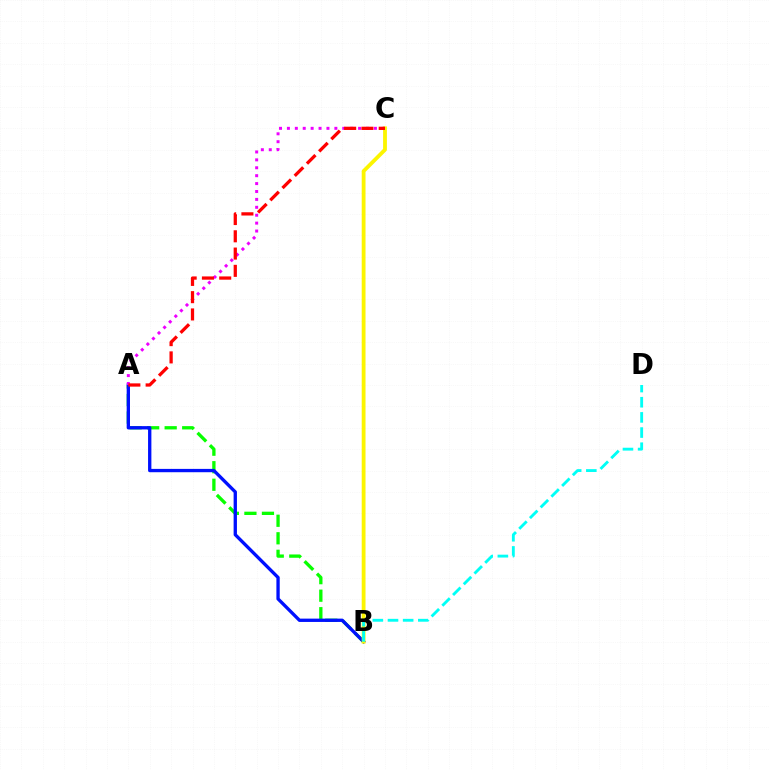{('A', 'B'): [{'color': '#08ff00', 'line_style': 'dashed', 'thickness': 2.38}, {'color': '#0010ff', 'line_style': 'solid', 'thickness': 2.39}], ('A', 'C'): [{'color': '#ee00ff', 'line_style': 'dotted', 'thickness': 2.15}, {'color': '#ff0000', 'line_style': 'dashed', 'thickness': 2.35}], ('B', 'C'): [{'color': '#fcf500', 'line_style': 'solid', 'thickness': 2.74}], ('B', 'D'): [{'color': '#00fff6', 'line_style': 'dashed', 'thickness': 2.06}]}